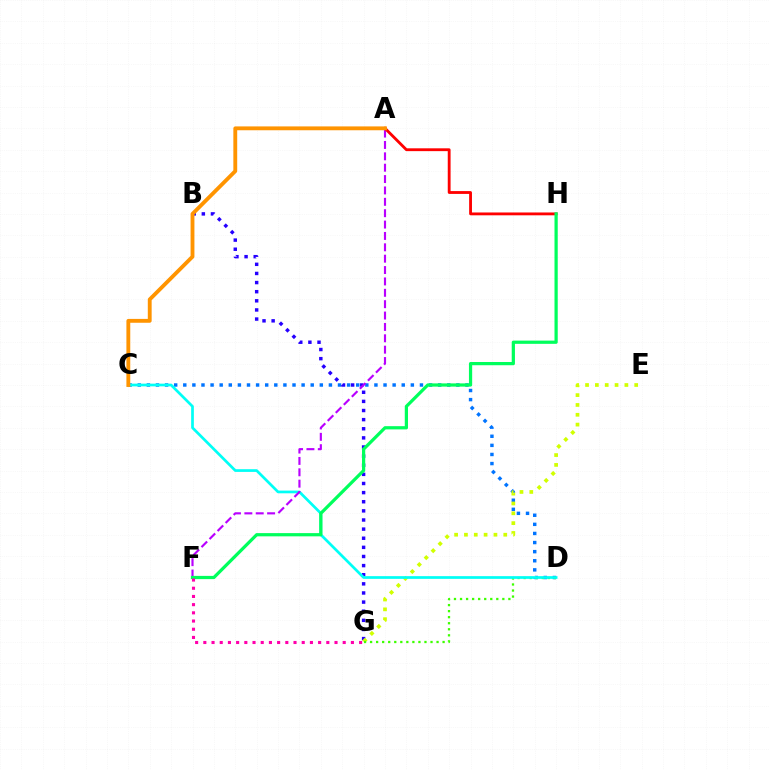{('C', 'D'): [{'color': '#0074ff', 'line_style': 'dotted', 'thickness': 2.47}, {'color': '#00fff6', 'line_style': 'solid', 'thickness': 1.95}], ('B', 'G'): [{'color': '#2500ff', 'line_style': 'dotted', 'thickness': 2.48}], ('E', 'G'): [{'color': '#d1ff00', 'line_style': 'dotted', 'thickness': 2.67}], ('D', 'G'): [{'color': '#3dff00', 'line_style': 'dotted', 'thickness': 1.64}], ('A', 'F'): [{'color': '#b900ff', 'line_style': 'dashed', 'thickness': 1.55}], ('A', 'H'): [{'color': '#ff0000', 'line_style': 'solid', 'thickness': 2.04}], ('A', 'C'): [{'color': '#ff9400', 'line_style': 'solid', 'thickness': 2.77}], ('F', 'H'): [{'color': '#00ff5c', 'line_style': 'solid', 'thickness': 2.32}], ('F', 'G'): [{'color': '#ff00ac', 'line_style': 'dotted', 'thickness': 2.23}]}